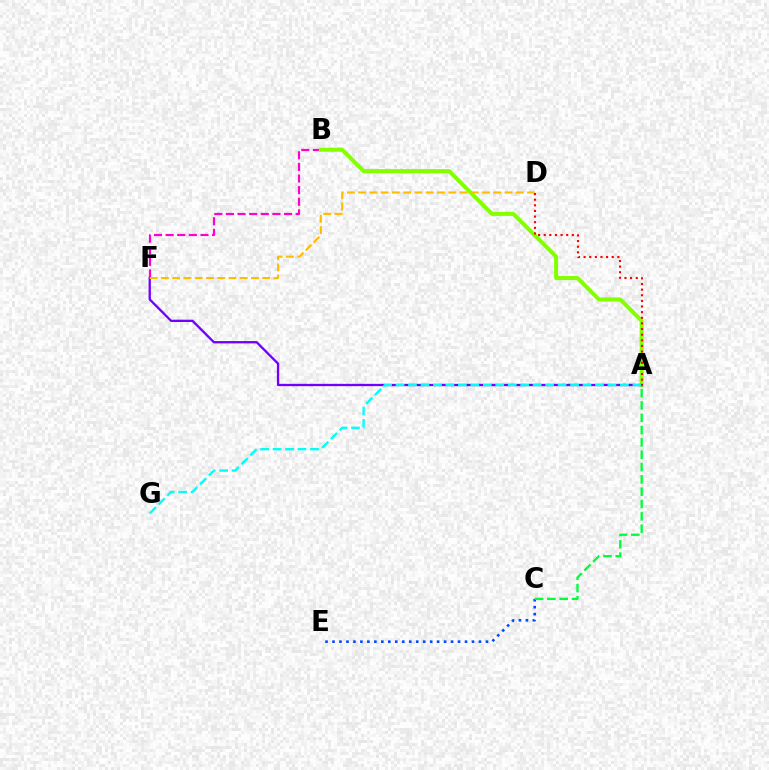{('B', 'F'): [{'color': '#ff00cf', 'line_style': 'dashed', 'thickness': 1.58}], ('C', 'E'): [{'color': '#004bff', 'line_style': 'dotted', 'thickness': 1.89}], ('A', 'B'): [{'color': '#84ff00', 'line_style': 'solid', 'thickness': 2.9}], ('A', 'F'): [{'color': '#7200ff', 'line_style': 'solid', 'thickness': 1.67}], ('A', 'G'): [{'color': '#00fff6', 'line_style': 'dashed', 'thickness': 1.69}], ('D', 'F'): [{'color': '#ffbd00', 'line_style': 'dashed', 'thickness': 1.53}], ('A', 'C'): [{'color': '#00ff39', 'line_style': 'dashed', 'thickness': 1.67}], ('A', 'D'): [{'color': '#ff0000', 'line_style': 'dotted', 'thickness': 1.53}]}